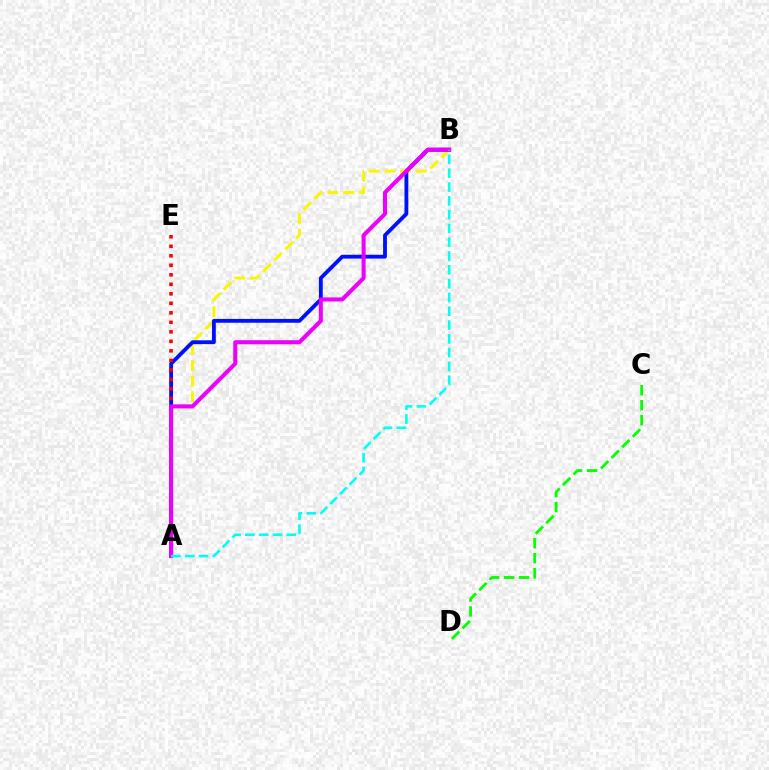{('A', 'B'): [{'color': '#fcf500', 'line_style': 'dashed', 'thickness': 2.13}, {'color': '#0010ff', 'line_style': 'solid', 'thickness': 2.76}, {'color': '#ee00ff', 'line_style': 'solid', 'thickness': 2.91}, {'color': '#00fff6', 'line_style': 'dashed', 'thickness': 1.87}], ('C', 'D'): [{'color': '#08ff00', 'line_style': 'dashed', 'thickness': 2.04}], ('A', 'E'): [{'color': '#ff0000', 'line_style': 'dotted', 'thickness': 2.58}]}